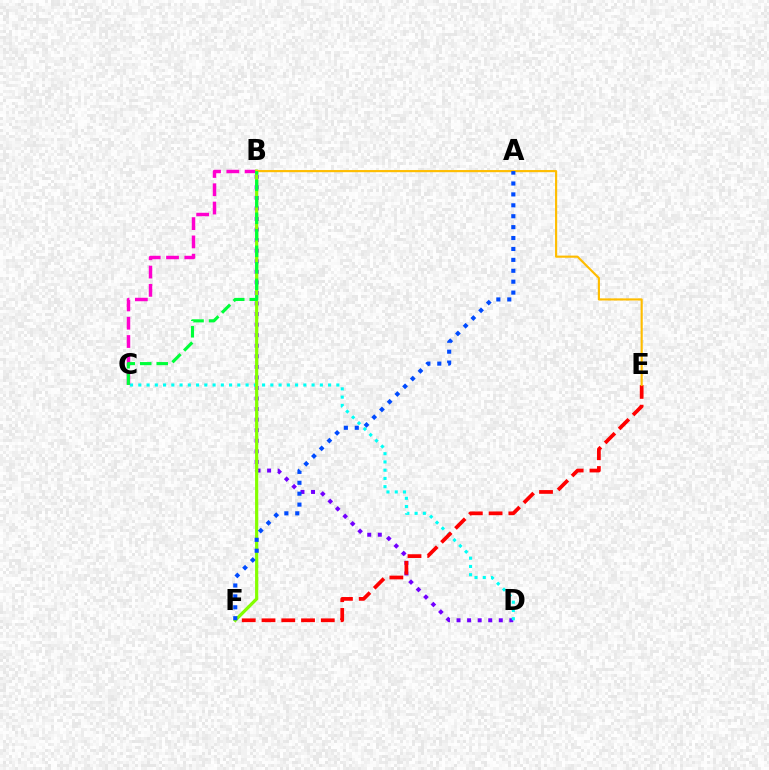{('B', 'D'): [{'color': '#7200ff', 'line_style': 'dotted', 'thickness': 2.87}], ('C', 'D'): [{'color': '#00fff6', 'line_style': 'dotted', 'thickness': 2.24}], ('B', 'C'): [{'color': '#ff00cf', 'line_style': 'dashed', 'thickness': 2.48}, {'color': '#00ff39', 'line_style': 'dashed', 'thickness': 2.24}], ('E', 'F'): [{'color': '#ff0000', 'line_style': 'dashed', 'thickness': 2.68}], ('B', 'F'): [{'color': '#84ff00', 'line_style': 'solid', 'thickness': 2.31}], ('B', 'E'): [{'color': '#ffbd00', 'line_style': 'solid', 'thickness': 1.55}], ('A', 'F'): [{'color': '#004bff', 'line_style': 'dotted', 'thickness': 2.96}]}